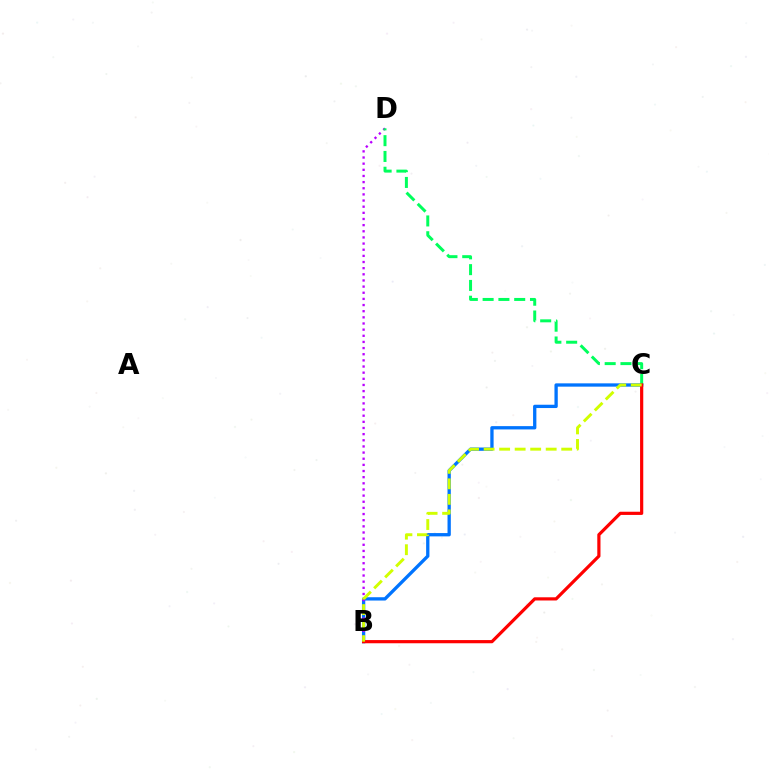{('B', 'C'): [{'color': '#0074ff', 'line_style': 'solid', 'thickness': 2.38}, {'color': '#ff0000', 'line_style': 'solid', 'thickness': 2.3}, {'color': '#d1ff00', 'line_style': 'dashed', 'thickness': 2.11}], ('B', 'D'): [{'color': '#b900ff', 'line_style': 'dotted', 'thickness': 1.67}], ('C', 'D'): [{'color': '#00ff5c', 'line_style': 'dashed', 'thickness': 2.15}]}